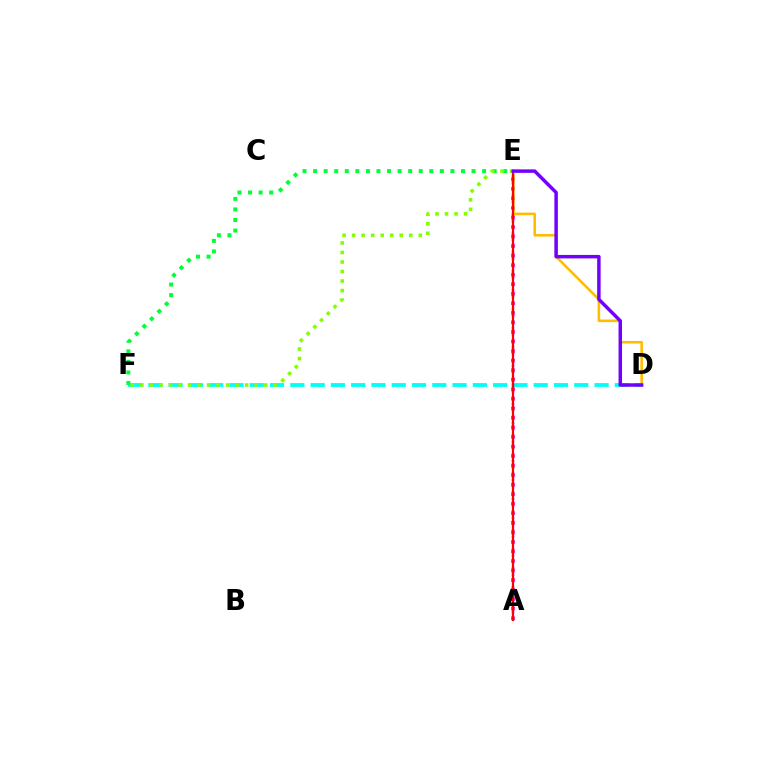{('D', 'F'): [{'color': '#00fff6', 'line_style': 'dashed', 'thickness': 2.76}], ('A', 'E'): [{'color': '#004bff', 'line_style': 'dotted', 'thickness': 1.72}, {'color': '#ff00cf', 'line_style': 'dotted', 'thickness': 2.59}, {'color': '#ff0000', 'line_style': 'solid', 'thickness': 1.61}], ('E', 'F'): [{'color': '#00ff39', 'line_style': 'dotted', 'thickness': 2.87}, {'color': '#84ff00', 'line_style': 'dotted', 'thickness': 2.59}], ('D', 'E'): [{'color': '#ffbd00', 'line_style': 'solid', 'thickness': 1.87}, {'color': '#7200ff', 'line_style': 'solid', 'thickness': 2.5}]}